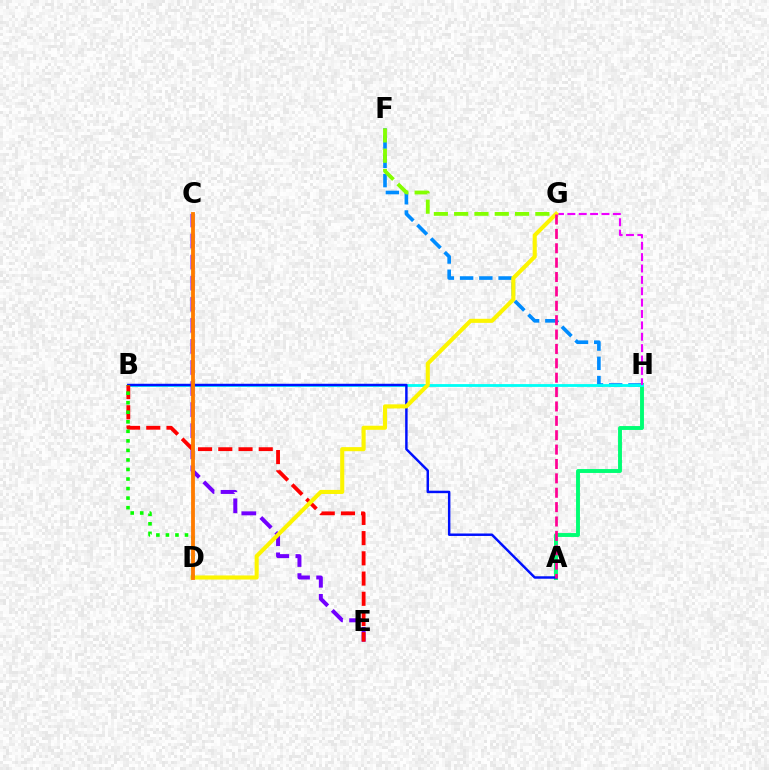{('F', 'H'): [{'color': '#008cff', 'line_style': 'dashed', 'thickness': 2.61}], ('A', 'H'): [{'color': '#00ff74', 'line_style': 'solid', 'thickness': 2.81}], ('B', 'H'): [{'color': '#00fff6', 'line_style': 'solid', 'thickness': 2.03}], ('F', 'G'): [{'color': '#84ff00', 'line_style': 'dashed', 'thickness': 2.76}], ('G', 'H'): [{'color': '#ee00ff', 'line_style': 'dashed', 'thickness': 1.55}], ('A', 'B'): [{'color': '#0010ff', 'line_style': 'solid', 'thickness': 1.77}], ('C', 'E'): [{'color': '#7200ff', 'line_style': 'dashed', 'thickness': 2.86}], ('B', 'E'): [{'color': '#ff0000', 'line_style': 'dashed', 'thickness': 2.75}], ('D', 'G'): [{'color': '#fcf500', 'line_style': 'solid', 'thickness': 2.94}], ('B', 'D'): [{'color': '#08ff00', 'line_style': 'dotted', 'thickness': 2.59}], ('C', 'D'): [{'color': '#ff7c00', 'line_style': 'solid', 'thickness': 2.75}], ('A', 'G'): [{'color': '#ff0094', 'line_style': 'dashed', 'thickness': 1.95}]}